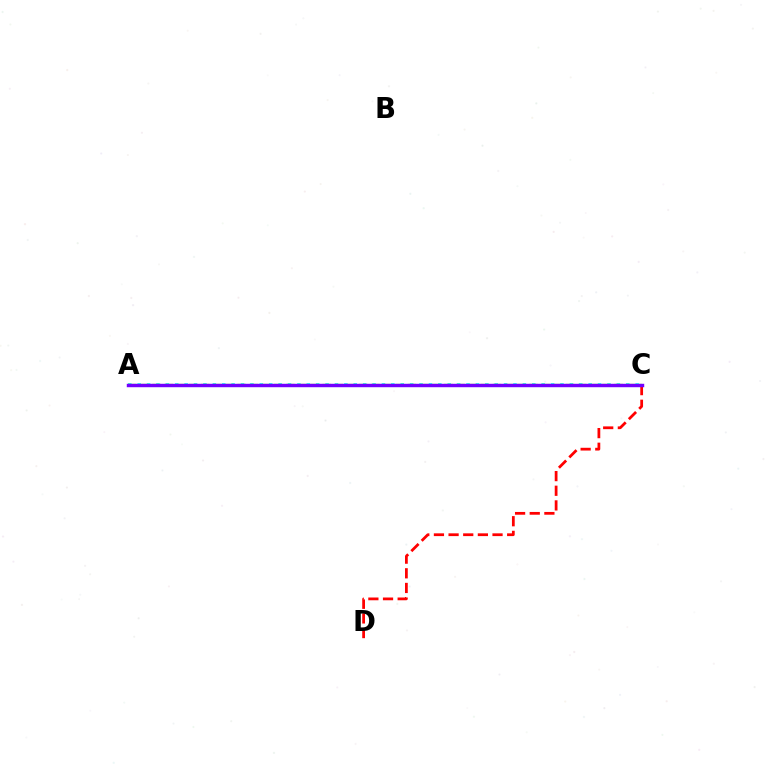{('A', 'C'): [{'color': '#00fff6', 'line_style': 'dotted', 'thickness': 2.55}, {'color': '#84ff00', 'line_style': 'dashed', 'thickness': 1.65}, {'color': '#7200ff', 'line_style': 'solid', 'thickness': 2.48}], ('C', 'D'): [{'color': '#ff0000', 'line_style': 'dashed', 'thickness': 1.99}]}